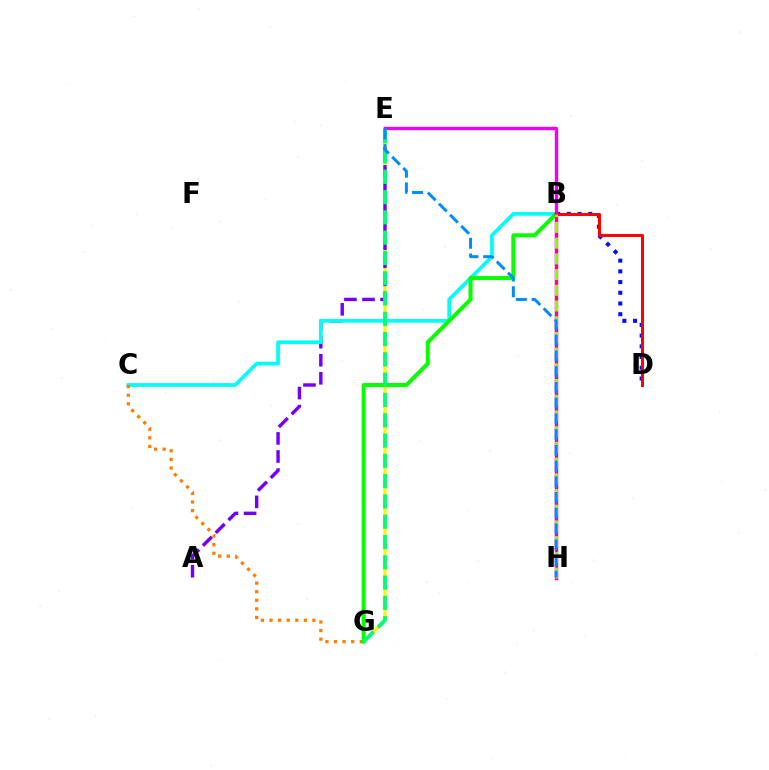{('E', 'G'): [{'color': '#fcf500', 'line_style': 'solid', 'thickness': 2.31}, {'color': '#00ff74', 'line_style': 'dashed', 'thickness': 2.76}], ('B', 'D'): [{'color': '#0010ff', 'line_style': 'dotted', 'thickness': 2.91}, {'color': '#ff0000', 'line_style': 'solid', 'thickness': 2.14}], ('A', 'E'): [{'color': '#7200ff', 'line_style': 'dashed', 'thickness': 2.46}], ('B', 'C'): [{'color': '#00fff6', 'line_style': 'solid', 'thickness': 2.68}], ('C', 'G'): [{'color': '#ff7c00', 'line_style': 'dotted', 'thickness': 2.33}], ('B', 'G'): [{'color': '#08ff00', 'line_style': 'solid', 'thickness': 2.88}], ('B', 'H'): [{'color': '#ff0094', 'line_style': 'solid', 'thickness': 2.5}, {'color': '#84ff00', 'line_style': 'dashed', 'thickness': 2.13}], ('B', 'E'): [{'color': '#ee00ff', 'line_style': 'solid', 'thickness': 2.42}], ('E', 'H'): [{'color': '#008cff', 'line_style': 'dashed', 'thickness': 2.14}]}